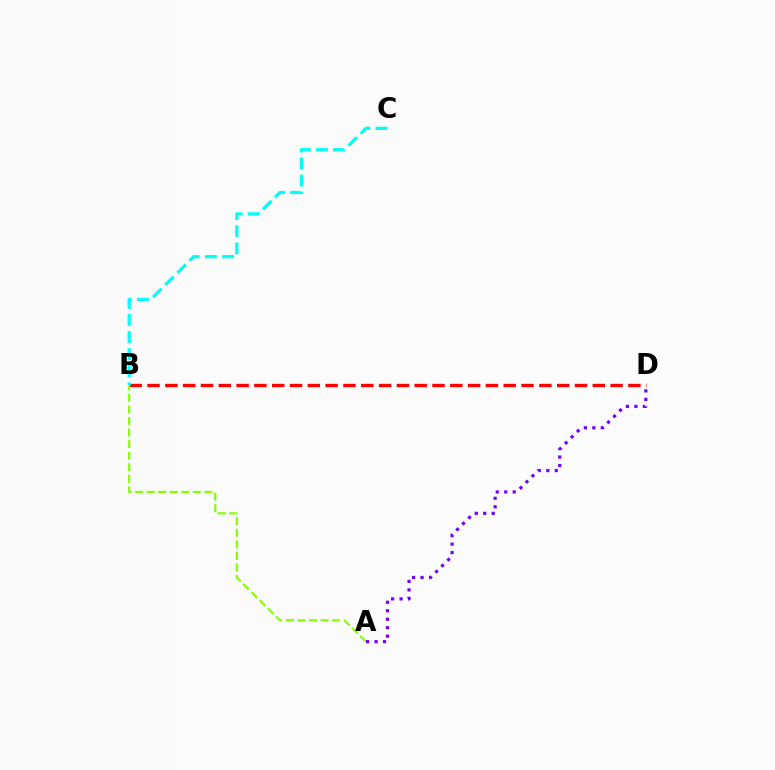{('B', 'D'): [{'color': '#ff0000', 'line_style': 'dashed', 'thickness': 2.42}], ('A', 'B'): [{'color': '#84ff00', 'line_style': 'dashed', 'thickness': 1.57}], ('B', 'C'): [{'color': '#00fff6', 'line_style': 'dashed', 'thickness': 2.33}], ('A', 'D'): [{'color': '#7200ff', 'line_style': 'dotted', 'thickness': 2.3}]}